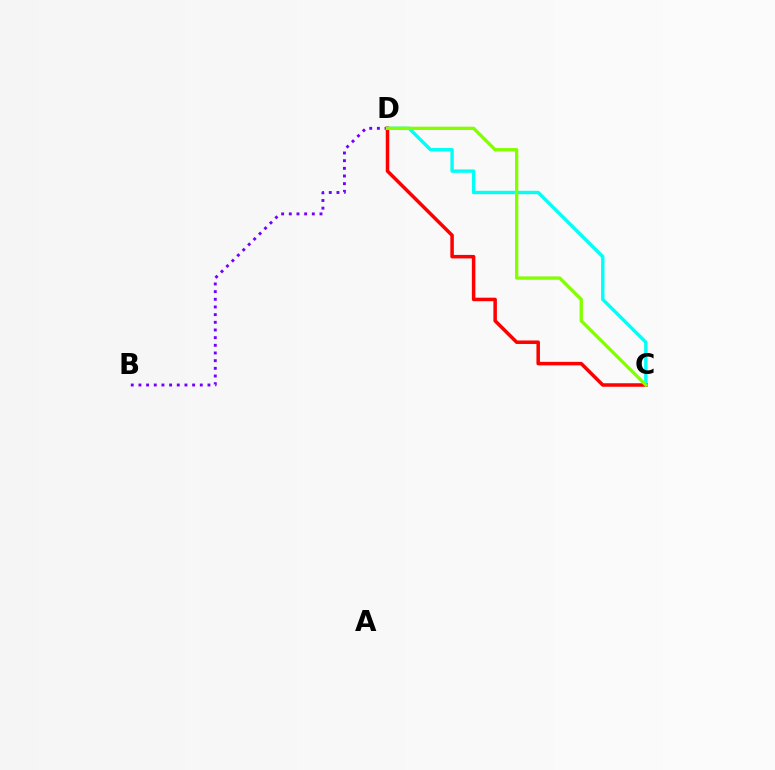{('B', 'D'): [{'color': '#7200ff', 'line_style': 'dotted', 'thickness': 2.08}], ('C', 'D'): [{'color': '#00fff6', 'line_style': 'solid', 'thickness': 2.44}, {'color': '#ff0000', 'line_style': 'solid', 'thickness': 2.53}, {'color': '#84ff00', 'line_style': 'solid', 'thickness': 2.39}]}